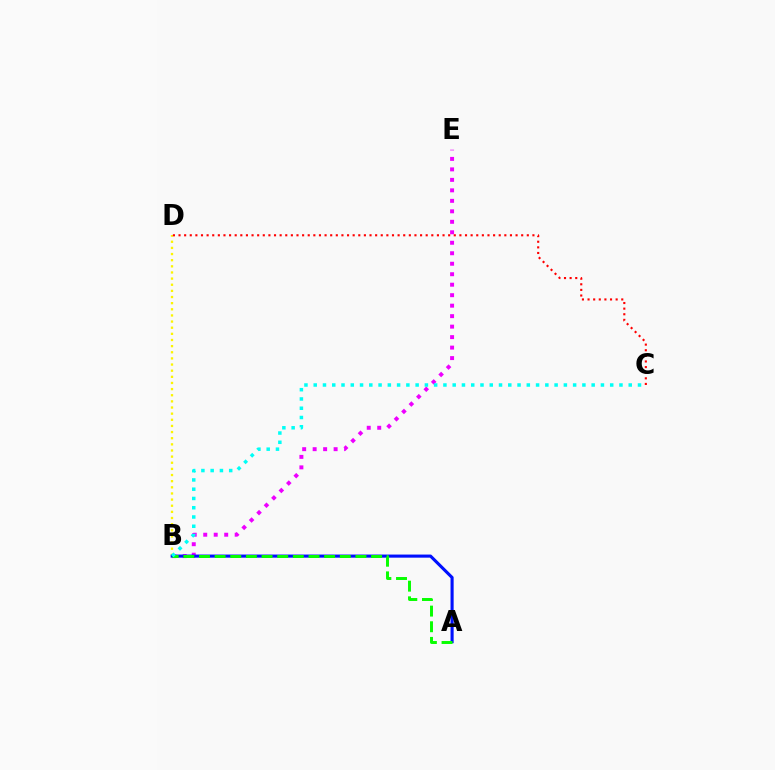{('B', 'E'): [{'color': '#ee00ff', 'line_style': 'dotted', 'thickness': 2.85}], ('B', 'D'): [{'color': '#fcf500', 'line_style': 'dotted', 'thickness': 1.67}], ('C', 'D'): [{'color': '#ff0000', 'line_style': 'dotted', 'thickness': 1.53}], ('A', 'B'): [{'color': '#0010ff', 'line_style': 'solid', 'thickness': 2.24}, {'color': '#08ff00', 'line_style': 'dashed', 'thickness': 2.13}], ('B', 'C'): [{'color': '#00fff6', 'line_style': 'dotted', 'thickness': 2.52}]}